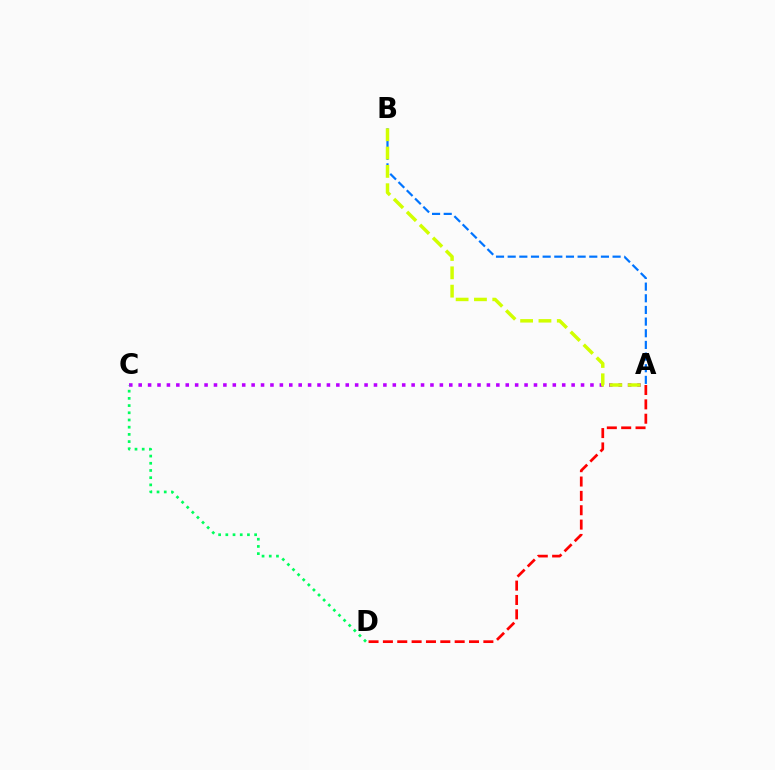{('A', 'D'): [{'color': '#ff0000', 'line_style': 'dashed', 'thickness': 1.95}], ('A', 'C'): [{'color': '#b900ff', 'line_style': 'dotted', 'thickness': 2.56}], ('C', 'D'): [{'color': '#00ff5c', 'line_style': 'dotted', 'thickness': 1.96}], ('A', 'B'): [{'color': '#0074ff', 'line_style': 'dashed', 'thickness': 1.58}, {'color': '#d1ff00', 'line_style': 'dashed', 'thickness': 2.49}]}